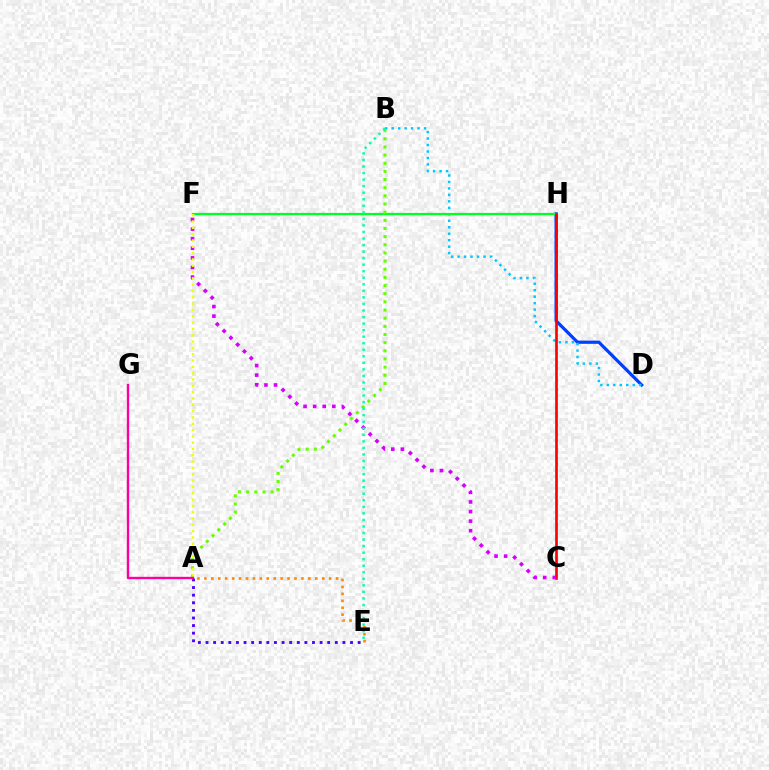{('D', 'H'): [{'color': '#003fff', 'line_style': 'solid', 'thickness': 2.3}], ('B', 'D'): [{'color': '#00c7ff', 'line_style': 'dotted', 'thickness': 1.76}], ('A', 'E'): [{'color': '#4f00ff', 'line_style': 'dotted', 'thickness': 2.07}, {'color': '#ff8800', 'line_style': 'dotted', 'thickness': 1.88}], ('F', 'H'): [{'color': '#00ff27', 'line_style': 'solid', 'thickness': 1.62}], ('C', 'H'): [{'color': '#ff0000', 'line_style': 'solid', 'thickness': 1.91}], ('A', 'B'): [{'color': '#66ff00', 'line_style': 'dotted', 'thickness': 2.22}], ('C', 'F'): [{'color': '#d600ff', 'line_style': 'dotted', 'thickness': 2.61}], ('B', 'E'): [{'color': '#00ffaf', 'line_style': 'dotted', 'thickness': 1.78}], ('A', 'F'): [{'color': '#eeff00', 'line_style': 'dotted', 'thickness': 1.72}], ('A', 'G'): [{'color': '#ff00a0', 'line_style': 'solid', 'thickness': 1.7}]}